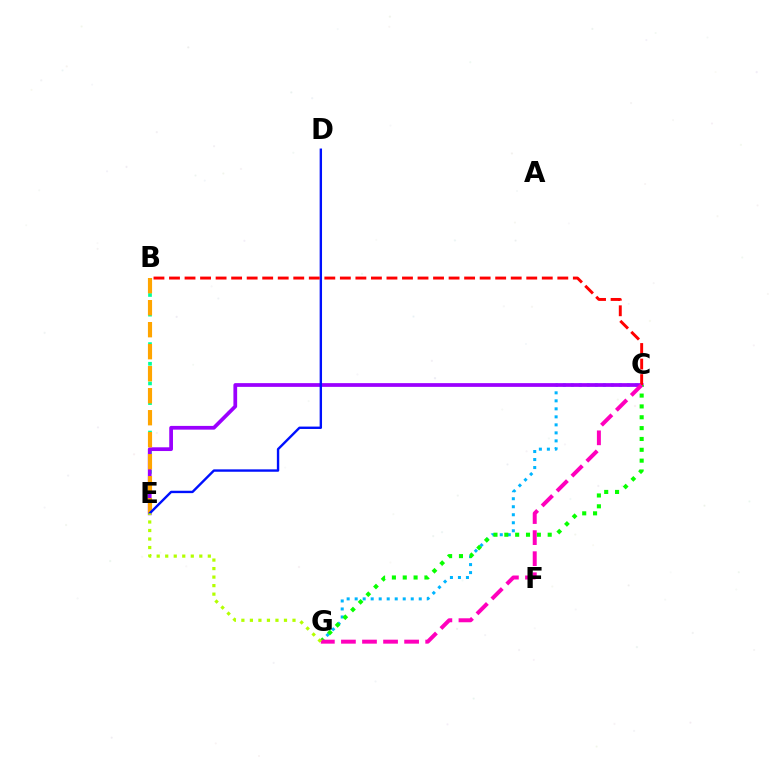{('C', 'G'): [{'color': '#00b5ff', 'line_style': 'dotted', 'thickness': 2.18}, {'color': '#08ff00', 'line_style': 'dotted', 'thickness': 2.95}, {'color': '#ff00bd', 'line_style': 'dashed', 'thickness': 2.86}], ('B', 'E'): [{'color': '#00ff9d', 'line_style': 'dotted', 'thickness': 2.67}, {'color': '#ffa500', 'line_style': 'dashed', 'thickness': 2.99}], ('C', 'E'): [{'color': '#9b00ff', 'line_style': 'solid', 'thickness': 2.69}], ('D', 'E'): [{'color': '#0010ff', 'line_style': 'solid', 'thickness': 1.72}], ('B', 'C'): [{'color': '#ff0000', 'line_style': 'dashed', 'thickness': 2.11}], ('E', 'G'): [{'color': '#b3ff00', 'line_style': 'dotted', 'thickness': 2.31}]}